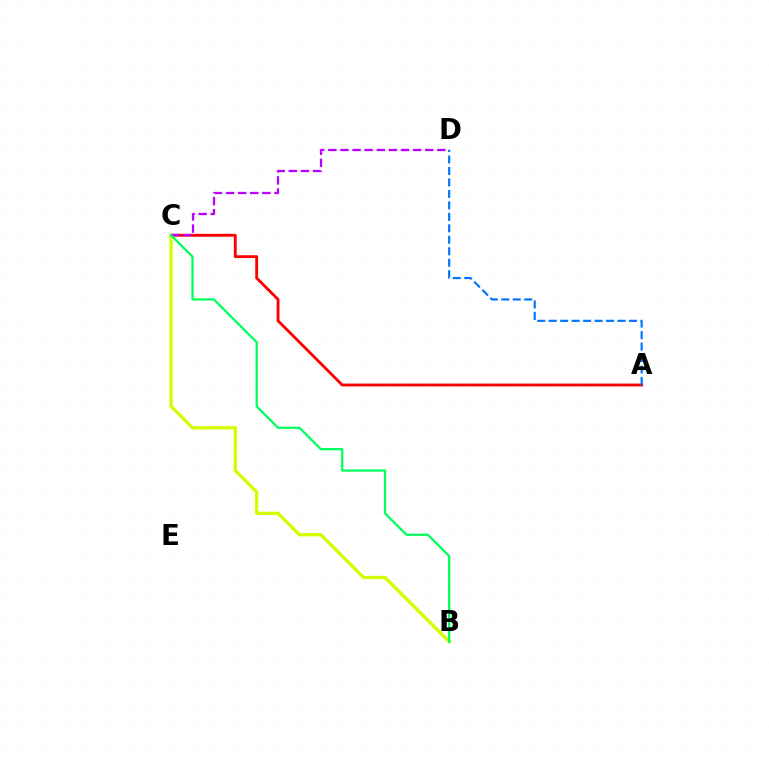{('A', 'C'): [{'color': '#ff0000', 'line_style': 'solid', 'thickness': 2.05}], ('B', 'C'): [{'color': '#d1ff00', 'line_style': 'solid', 'thickness': 2.39}, {'color': '#00ff5c', 'line_style': 'solid', 'thickness': 1.62}], ('C', 'D'): [{'color': '#b900ff', 'line_style': 'dashed', 'thickness': 1.64}], ('A', 'D'): [{'color': '#0074ff', 'line_style': 'dashed', 'thickness': 1.56}]}